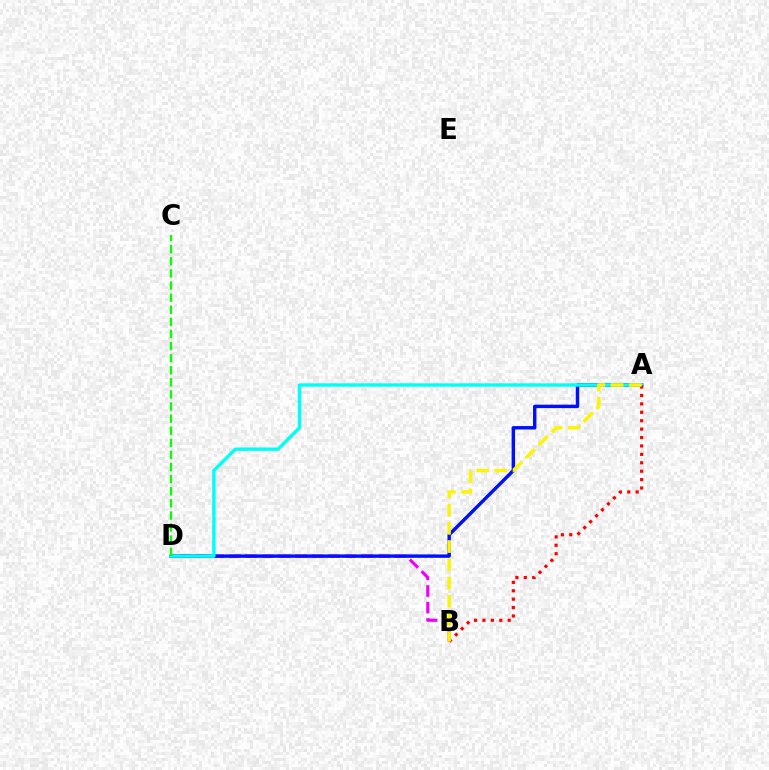{('B', 'D'): [{'color': '#ee00ff', 'line_style': 'dashed', 'thickness': 2.25}], ('A', 'D'): [{'color': '#0010ff', 'line_style': 'solid', 'thickness': 2.47}, {'color': '#00fff6', 'line_style': 'solid', 'thickness': 2.43}], ('A', 'B'): [{'color': '#ff0000', 'line_style': 'dotted', 'thickness': 2.29}, {'color': '#fcf500', 'line_style': 'dashed', 'thickness': 2.48}], ('C', 'D'): [{'color': '#08ff00', 'line_style': 'dashed', 'thickness': 1.64}]}